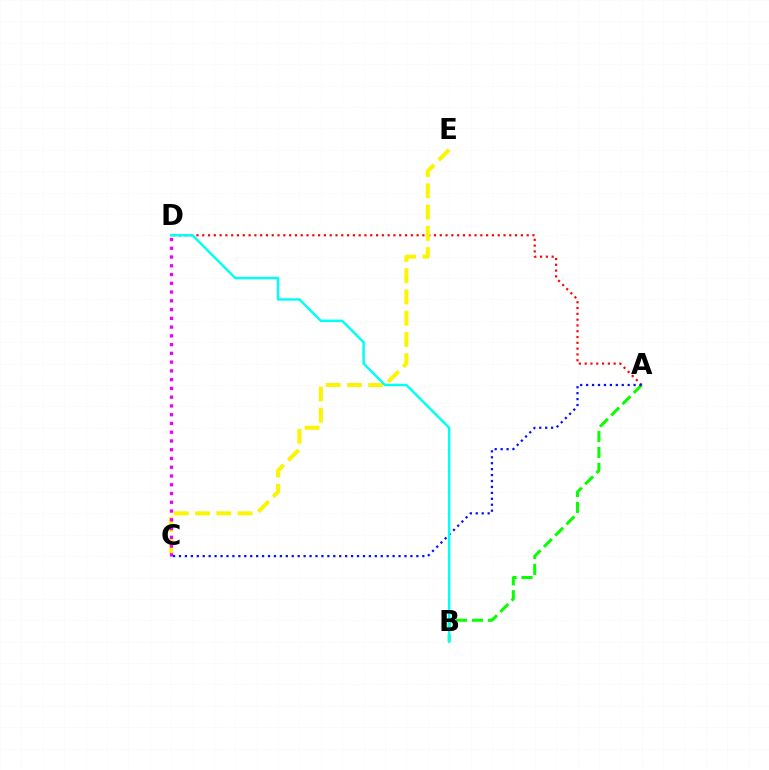{('A', 'D'): [{'color': '#ff0000', 'line_style': 'dotted', 'thickness': 1.57}], ('C', 'E'): [{'color': '#fcf500', 'line_style': 'dashed', 'thickness': 2.89}], ('C', 'D'): [{'color': '#ee00ff', 'line_style': 'dotted', 'thickness': 2.38}], ('A', 'B'): [{'color': '#08ff00', 'line_style': 'dashed', 'thickness': 2.16}], ('A', 'C'): [{'color': '#0010ff', 'line_style': 'dotted', 'thickness': 1.61}], ('B', 'D'): [{'color': '#00fff6', 'line_style': 'solid', 'thickness': 1.77}]}